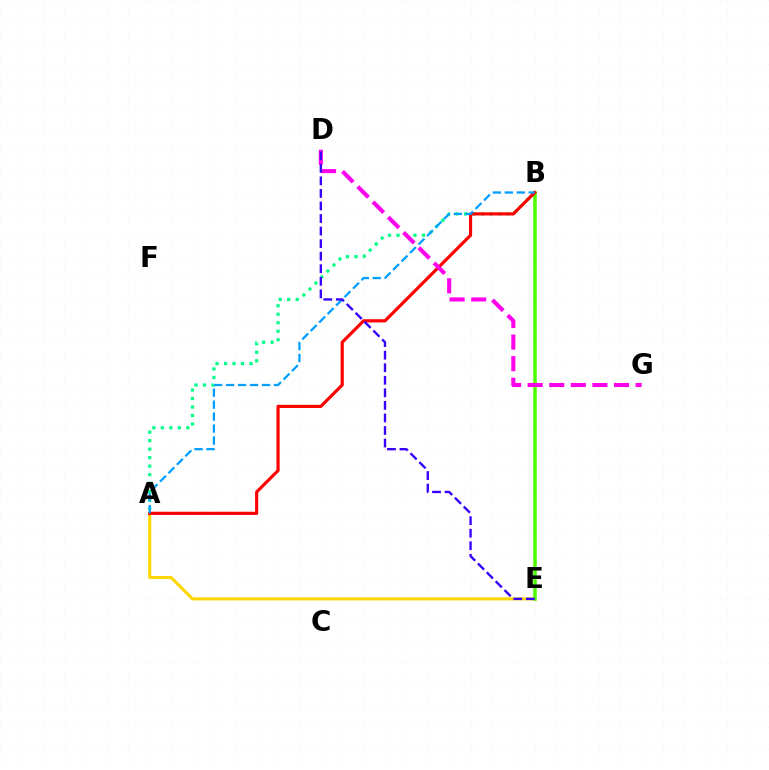{('A', 'E'): [{'color': '#ffd500', 'line_style': 'solid', 'thickness': 2.2}], ('A', 'B'): [{'color': '#00ff86', 'line_style': 'dotted', 'thickness': 2.31}, {'color': '#ff0000', 'line_style': 'solid', 'thickness': 2.28}, {'color': '#009eff', 'line_style': 'dashed', 'thickness': 1.63}], ('B', 'E'): [{'color': '#4fff00', 'line_style': 'solid', 'thickness': 2.56}], ('D', 'G'): [{'color': '#ff00ed', 'line_style': 'dashed', 'thickness': 2.93}], ('D', 'E'): [{'color': '#3700ff', 'line_style': 'dashed', 'thickness': 1.71}]}